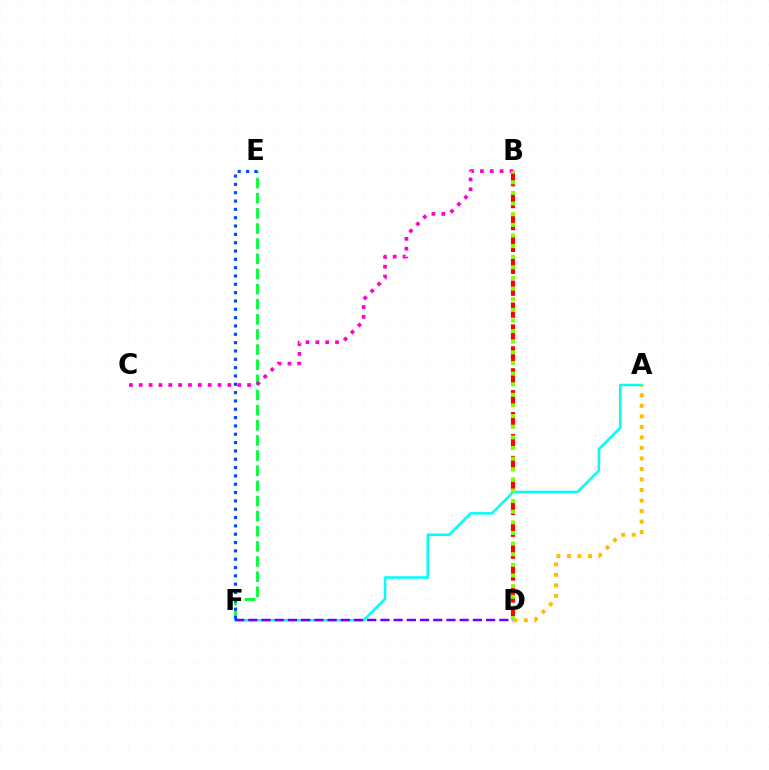{('E', 'F'): [{'color': '#00ff39', 'line_style': 'dashed', 'thickness': 2.06}, {'color': '#004bff', 'line_style': 'dotted', 'thickness': 2.26}], ('B', 'D'): [{'color': '#ff0000', 'line_style': 'dashed', 'thickness': 2.98}, {'color': '#84ff00', 'line_style': 'dotted', 'thickness': 2.89}], ('A', 'F'): [{'color': '#00fff6', 'line_style': 'solid', 'thickness': 1.83}], ('B', 'C'): [{'color': '#ff00cf', 'line_style': 'dotted', 'thickness': 2.68}], ('A', 'D'): [{'color': '#ffbd00', 'line_style': 'dotted', 'thickness': 2.86}], ('D', 'F'): [{'color': '#7200ff', 'line_style': 'dashed', 'thickness': 1.79}]}